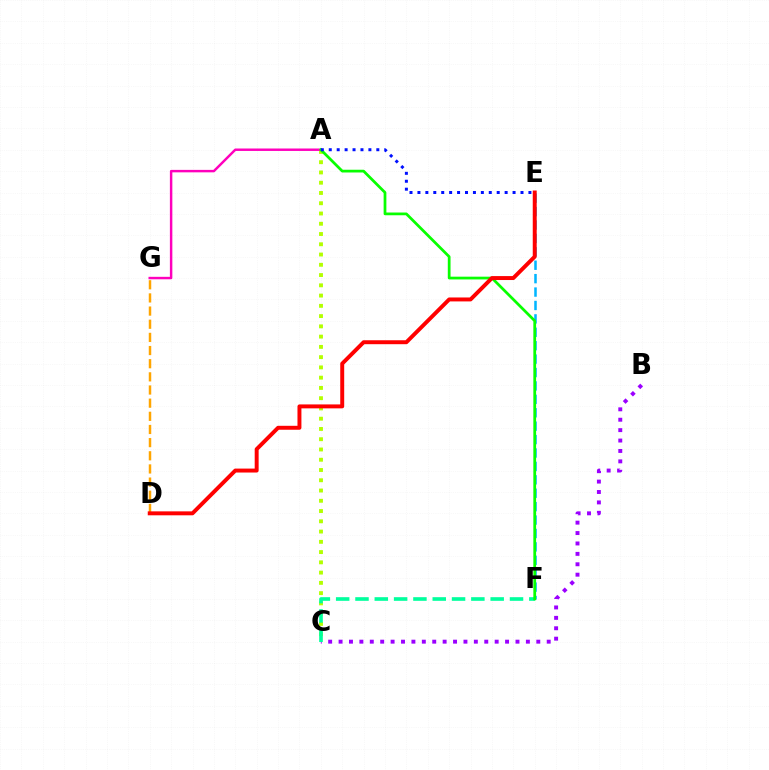{('E', 'F'): [{'color': '#00b5ff', 'line_style': 'dashed', 'thickness': 1.82}], ('D', 'G'): [{'color': '#ffa500', 'line_style': 'dashed', 'thickness': 1.79}], ('B', 'C'): [{'color': '#9b00ff', 'line_style': 'dotted', 'thickness': 2.83}], ('A', 'C'): [{'color': '#b3ff00', 'line_style': 'dotted', 'thickness': 2.79}], ('C', 'F'): [{'color': '#00ff9d', 'line_style': 'dashed', 'thickness': 2.62}], ('A', 'G'): [{'color': '#ff00bd', 'line_style': 'solid', 'thickness': 1.77}], ('A', 'F'): [{'color': '#08ff00', 'line_style': 'solid', 'thickness': 1.98}], ('A', 'E'): [{'color': '#0010ff', 'line_style': 'dotted', 'thickness': 2.15}], ('D', 'E'): [{'color': '#ff0000', 'line_style': 'solid', 'thickness': 2.84}]}